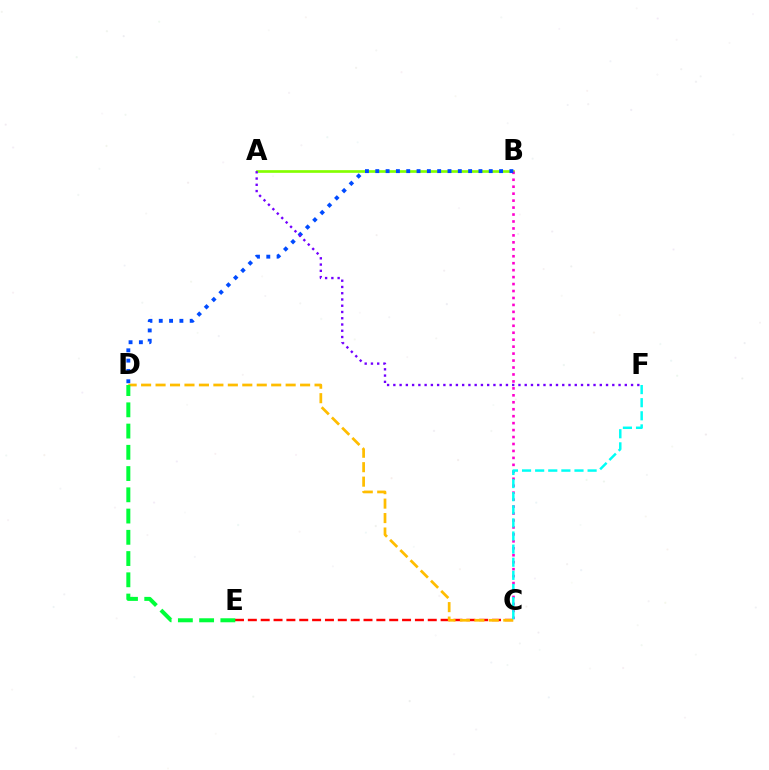{('A', 'B'): [{'color': '#84ff00', 'line_style': 'solid', 'thickness': 1.93}], ('B', 'C'): [{'color': '#ff00cf', 'line_style': 'dotted', 'thickness': 1.89}], ('B', 'D'): [{'color': '#004bff', 'line_style': 'dotted', 'thickness': 2.8}], ('C', 'E'): [{'color': '#ff0000', 'line_style': 'dashed', 'thickness': 1.75}], ('C', 'D'): [{'color': '#ffbd00', 'line_style': 'dashed', 'thickness': 1.96}], ('A', 'F'): [{'color': '#7200ff', 'line_style': 'dotted', 'thickness': 1.7}], ('D', 'E'): [{'color': '#00ff39', 'line_style': 'dashed', 'thickness': 2.89}], ('C', 'F'): [{'color': '#00fff6', 'line_style': 'dashed', 'thickness': 1.78}]}